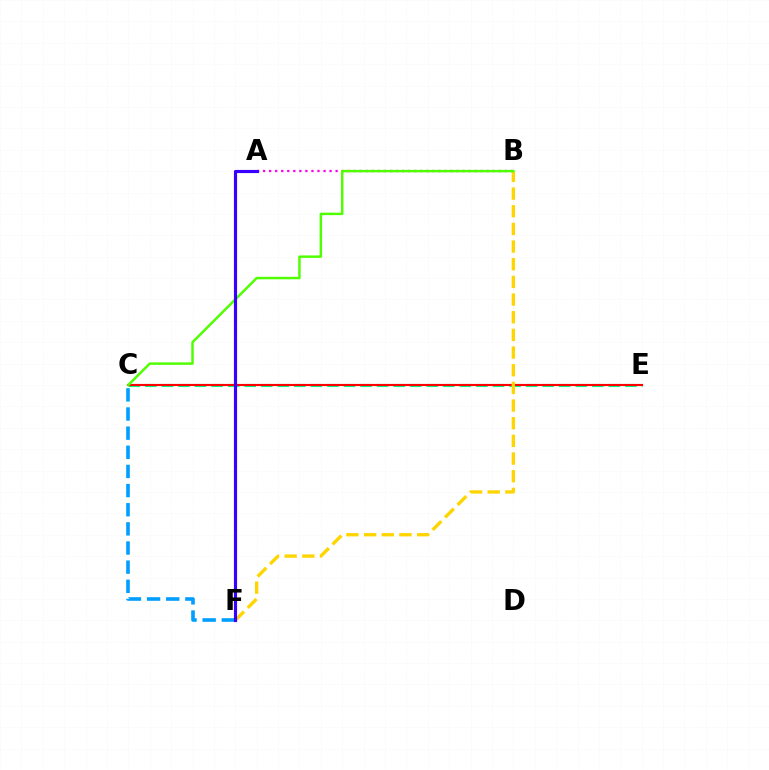{('C', 'E'): [{'color': '#00ff86', 'line_style': 'dashed', 'thickness': 2.25}, {'color': '#ff0000', 'line_style': 'solid', 'thickness': 1.54}], ('A', 'B'): [{'color': '#ff00ed', 'line_style': 'dotted', 'thickness': 1.64}], ('C', 'F'): [{'color': '#009eff', 'line_style': 'dashed', 'thickness': 2.6}], ('B', 'F'): [{'color': '#ffd500', 'line_style': 'dashed', 'thickness': 2.4}], ('B', 'C'): [{'color': '#4fff00', 'line_style': 'solid', 'thickness': 1.78}], ('A', 'F'): [{'color': '#3700ff', 'line_style': 'solid', 'thickness': 2.27}]}